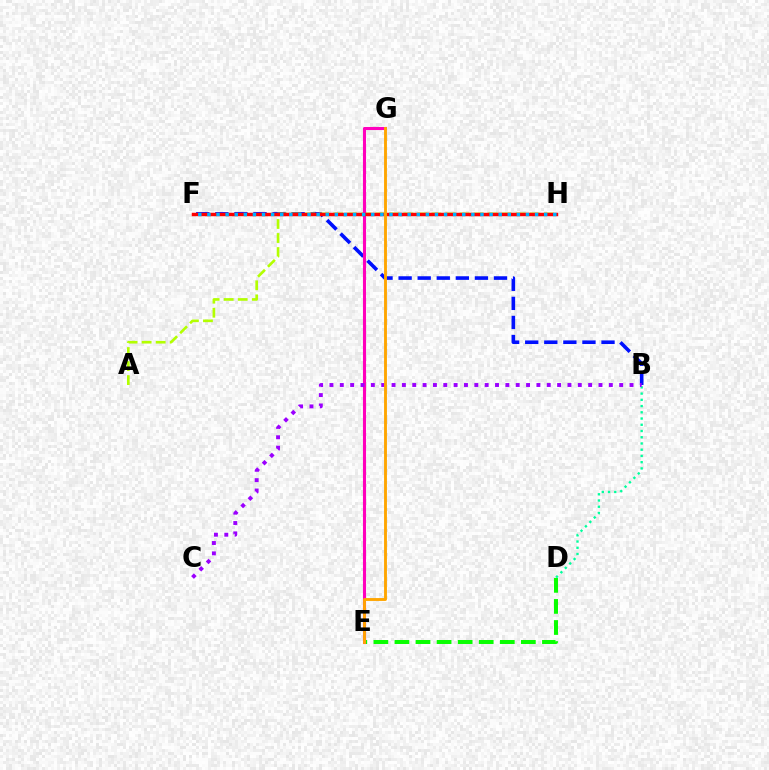{('B', 'F'): [{'color': '#0010ff', 'line_style': 'dashed', 'thickness': 2.59}], ('A', 'H'): [{'color': '#b3ff00', 'line_style': 'dashed', 'thickness': 1.91}], ('D', 'E'): [{'color': '#08ff00', 'line_style': 'dashed', 'thickness': 2.86}], ('B', 'D'): [{'color': '#00ff9d', 'line_style': 'dotted', 'thickness': 1.69}], ('E', 'G'): [{'color': '#ff00bd', 'line_style': 'solid', 'thickness': 2.22}, {'color': '#ffa500', 'line_style': 'solid', 'thickness': 2.07}], ('B', 'C'): [{'color': '#9b00ff', 'line_style': 'dotted', 'thickness': 2.81}], ('F', 'H'): [{'color': '#ff0000', 'line_style': 'solid', 'thickness': 2.48}, {'color': '#00b5ff', 'line_style': 'dotted', 'thickness': 2.47}]}